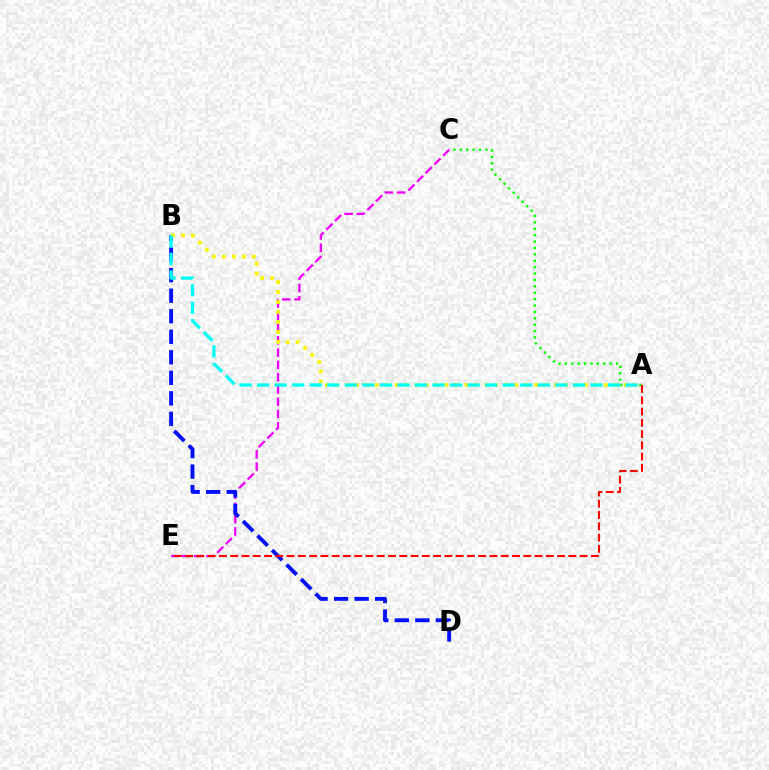{('A', 'C'): [{'color': '#08ff00', 'line_style': 'dotted', 'thickness': 1.74}], ('C', 'E'): [{'color': '#ee00ff', 'line_style': 'dashed', 'thickness': 1.67}], ('B', 'D'): [{'color': '#0010ff', 'line_style': 'dashed', 'thickness': 2.79}], ('A', 'B'): [{'color': '#fcf500', 'line_style': 'dotted', 'thickness': 2.7}, {'color': '#00fff6', 'line_style': 'dashed', 'thickness': 2.38}], ('A', 'E'): [{'color': '#ff0000', 'line_style': 'dashed', 'thickness': 1.53}]}